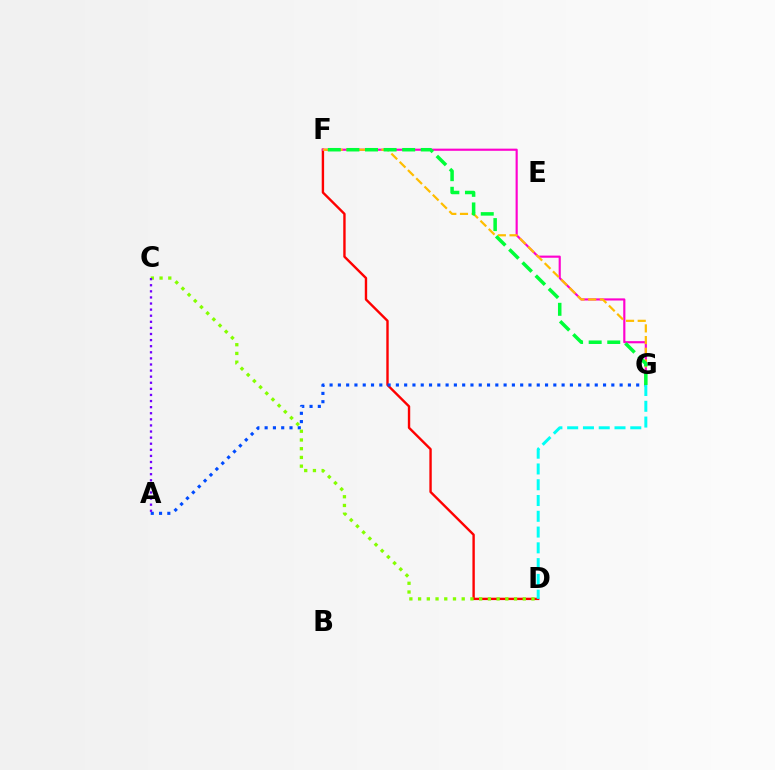{('D', 'F'): [{'color': '#ff0000', 'line_style': 'solid', 'thickness': 1.72}], ('A', 'G'): [{'color': '#004bff', 'line_style': 'dotted', 'thickness': 2.25}], ('F', 'G'): [{'color': '#ff00cf', 'line_style': 'solid', 'thickness': 1.55}, {'color': '#ffbd00', 'line_style': 'dashed', 'thickness': 1.59}, {'color': '#00ff39', 'line_style': 'dashed', 'thickness': 2.53}], ('C', 'D'): [{'color': '#84ff00', 'line_style': 'dotted', 'thickness': 2.37}], ('A', 'C'): [{'color': '#7200ff', 'line_style': 'dotted', 'thickness': 1.66}], ('D', 'G'): [{'color': '#00fff6', 'line_style': 'dashed', 'thickness': 2.14}]}